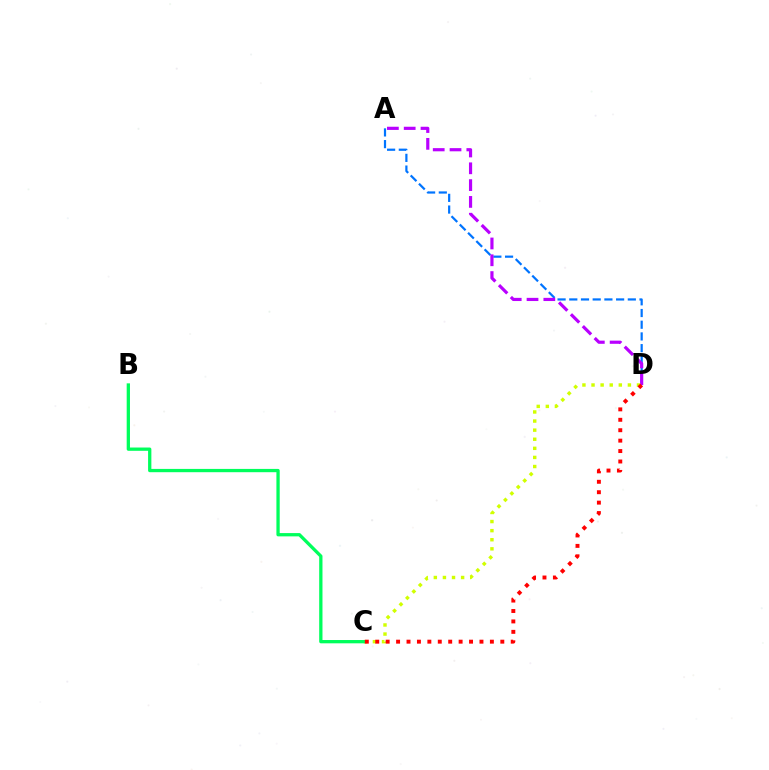{('A', 'D'): [{'color': '#0074ff', 'line_style': 'dashed', 'thickness': 1.59}, {'color': '#b900ff', 'line_style': 'dashed', 'thickness': 2.28}], ('C', 'D'): [{'color': '#d1ff00', 'line_style': 'dotted', 'thickness': 2.47}, {'color': '#ff0000', 'line_style': 'dotted', 'thickness': 2.83}], ('B', 'C'): [{'color': '#00ff5c', 'line_style': 'solid', 'thickness': 2.37}]}